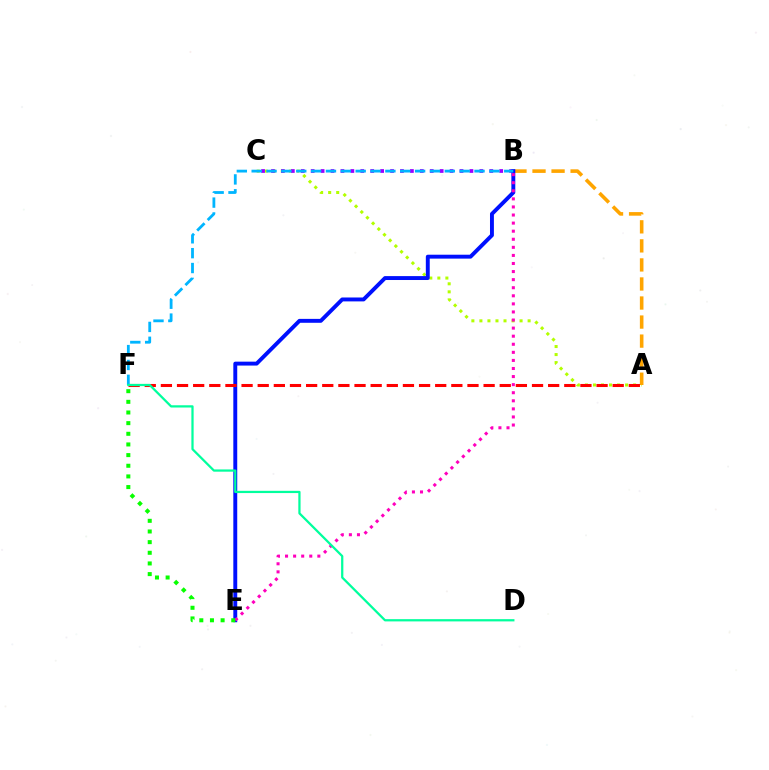{('A', 'C'): [{'color': '#b3ff00', 'line_style': 'dotted', 'thickness': 2.18}], ('B', 'C'): [{'color': '#9b00ff', 'line_style': 'dotted', 'thickness': 2.7}], ('A', 'B'): [{'color': '#ffa500', 'line_style': 'dashed', 'thickness': 2.59}], ('B', 'E'): [{'color': '#0010ff', 'line_style': 'solid', 'thickness': 2.81}, {'color': '#ff00bd', 'line_style': 'dotted', 'thickness': 2.19}], ('A', 'F'): [{'color': '#ff0000', 'line_style': 'dashed', 'thickness': 2.19}], ('E', 'F'): [{'color': '#08ff00', 'line_style': 'dotted', 'thickness': 2.89}], ('B', 'F'): [{'color': '#00b5ff', 'line_style': 'dashed', 'thickness': 2.02}], ('D', 'F'): [{'color': '#00ff9d', 'line_style': 'solid', 'thickness': 1.62}]}